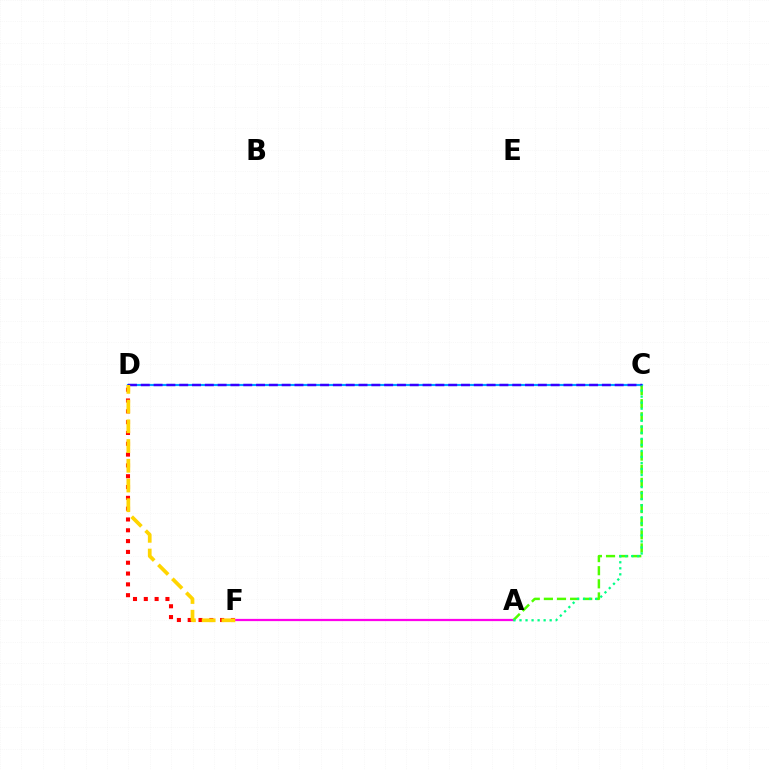{('D', 'F'): [{'color': '#ff0000', 'line_style': 'dotted', 'thickness': 2.94}, {'color': '#ffd500', 'line_style': 'dashed', 'thickness': 2.68}], ('C', 'D'): [{'color': '#009eff', 'line_style': 'solid', 'thickness': 1.56}, {'color': '#3700ff', 'line_style': 'dashed', 'thickness': 1.74}], ('A', 'F'): [{'color': '#ff00ed', 'line_style': 'solid', 'thickness': 1.62}], ('A', 'C'): [{'color': '#4fff00', 'line_style': 'dashed', 'thickness': 1.78}, {'color': '#00ff86', 'line_style': 'dotted', 'thickness': 1.64}]}